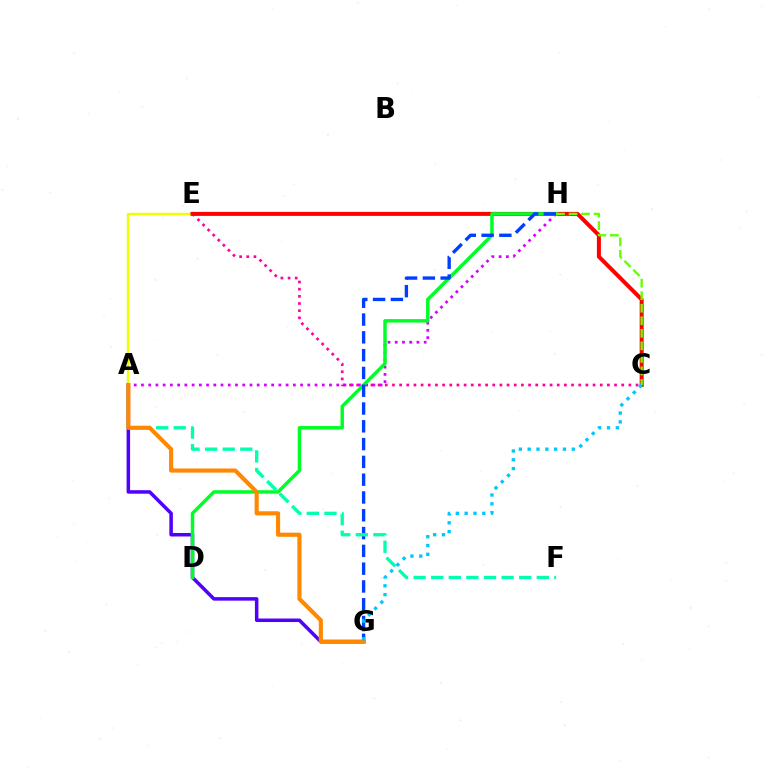{('A', 'G'): [{'color': '#4f00ff', 'line_style': 'solid', 'thickness': 2.53}, {'color': '#ff8800', 'line_style': 'solid', 'thickness': 2.96}], ('C', 'E'): [{'color': '#ff00a0', 'line_style': 'dotted', 'thickness': 1.95}, {'color': '#ff0000', 'line_style': 'solid', 'thickness': 2.87}], ('A', 'E'): [{'color': '#eeff00', 'line_style': 'solid', 'thickness': 1.71}], ('A', 'H'): [{'color': '#d600ff', 'line_style': 'dotted', 'thickness': 1.97}], ('D', 'H'): [{'color': '#00ff27', 'line_style': 'solid', 'thickness': 2.5}], ('G', 'H'): [{'color': '#003fff', 'line_style': 'dashed', 'thickness': 2.42}], ('A', 'F'): [{'color': '#00ffaf', 'line_style': 'dashed', 'thickness': 2.39}], ('C', 'H'): [{'color': '#66ff00', 'line_style': 'dashed', 'thickness': 1.7}], ('C', 'G'): [{'color': '#00c7ff', 'line_style': 'dotted', 'thickness': 2.4}]}